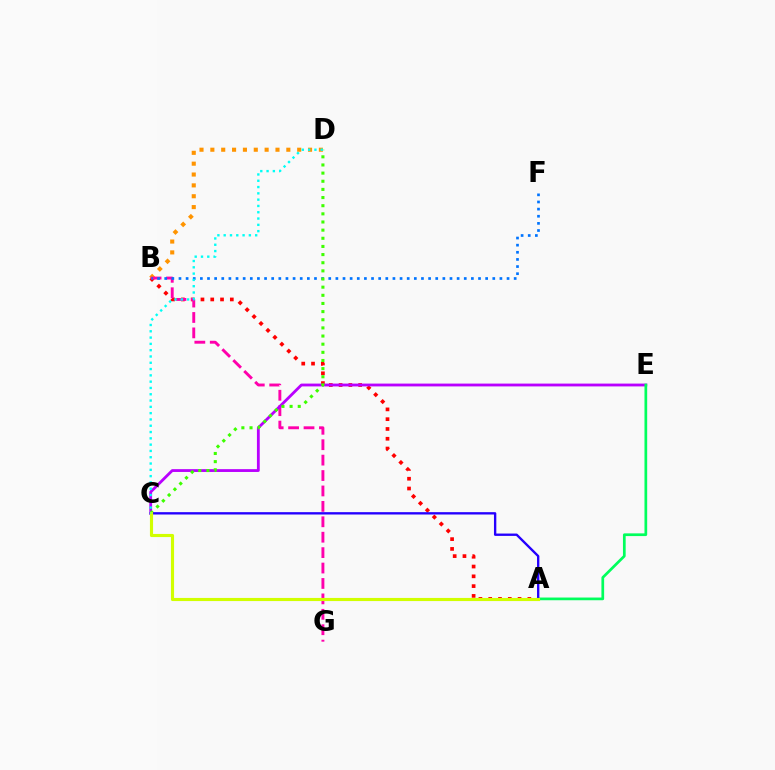{('B', 'D'): [{'color': '#ff9400', 'line_style': 'dotted', 'thickness': 2.95}], ('A', 'B'): [{'color': '#ff0000', 'line_style': 'dotted', 'thickness': 2.66}], ('B', 'G'): [{'color': '#ff00ac', 'line_style': 'dashed', 'thickness': 2.09}], ('C', 'E'): [{'color': '#b900ff', 'line_style': 'solid', 'thickness': 2.03}], ('A', 'E'): [{'color': '#00ff5c', 'line_style': 'solid', 'thickness': 1.95}], ('B', 'F'): [{'color': '#0074ff', 'line_style': 'dotted', 'thickness': 1.94}], ('C', 'D'): [{'color': '#3dff00', 'line_style': 'dotted', 'thickness': 2.21}, {'color': '#00fff6', 'line_style': 'dotted', 'thickness': 1.71}], ('A', 'C'): [{'color': '#2500ff', 'line_style': 'solid', 'thickness': 1.69}, {'color': '#d1ff00', 'line_style': 'solid', 'thickness': 2.26}]}